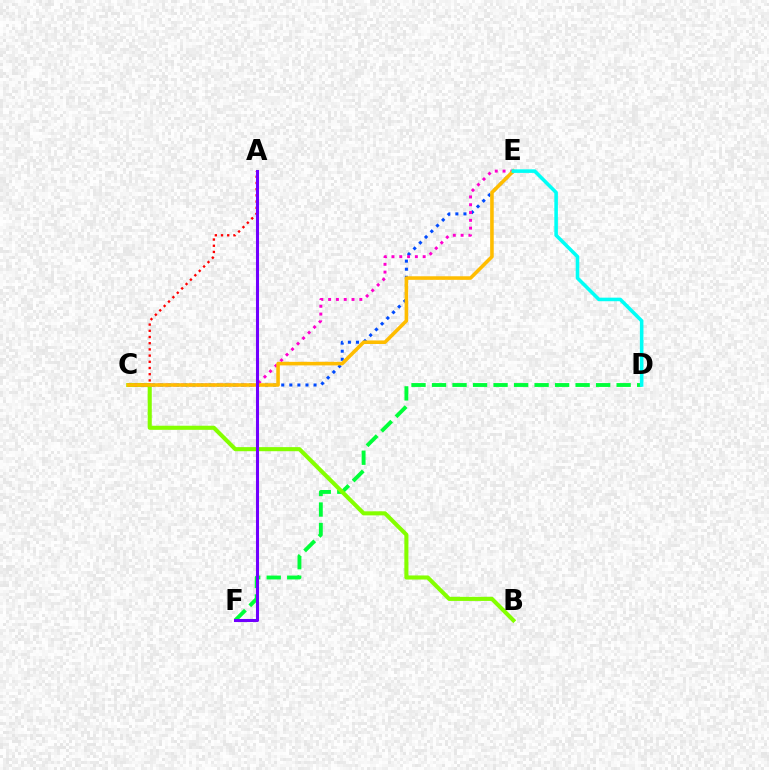{('C', 'E'): [{'color': '#004bff', 'line_style': 'dotted', 'thickness': 2.19}, {'color': '#ff00cf', 'line_style': 'dotted', 'thickness': 2.12}, {'color': '#ffbd00', 'line_style': 'solid', 'thickness': 2.57}], ('D', 'F'): [{'color': '#00ff39', 'line_style': 'dashed', 'thickness': 2.79}], ('B', 'C'): [{'color': '#84ff00', 'line_style': 'solid', 'thickness': 2.94}], ('A', 'C'): [{'color': '#ff0000', 'line_style': 'dotted', 'thickness': 1.69}], ('A', 'F'): [{'color': '#7200ff', 'line_style': 'solid', 'thickness': 2.2}], ('D', 'E'): [{'color': '#00fff6', 'line_style': 'solid', 'thickness': 2.56}]}